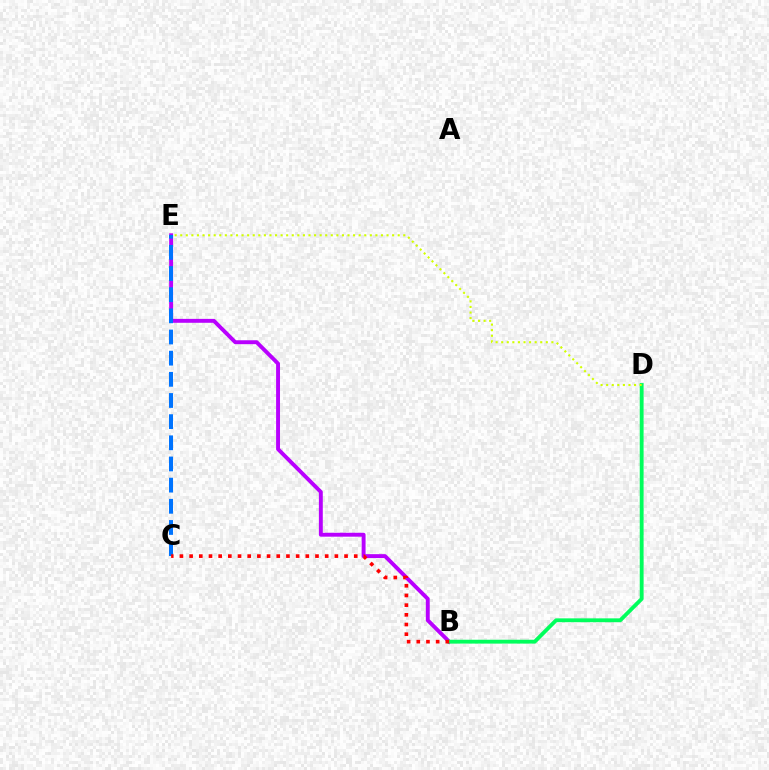{('B', 'E'): [{'color': '#b900ff', 'line_style': 'solid', 'thickness': 2.81}], ('C', 'E'): [{'color': '#0074ff', 'line_style': 'dashed', 'thickness': 2.87}], ('B', 'D'): [{'color': '#00ff5c', 'line_style': 'solid', 'thickness': 2.77}], ('D', 'E'): [{'color': '#d1ff00', 'line_style': 'dotted', 'thickness': 1.52}], ('B', 'C'): [{'color': '#ff0000', 'line_style': 'dotted', 'thickness': 2.63}]}